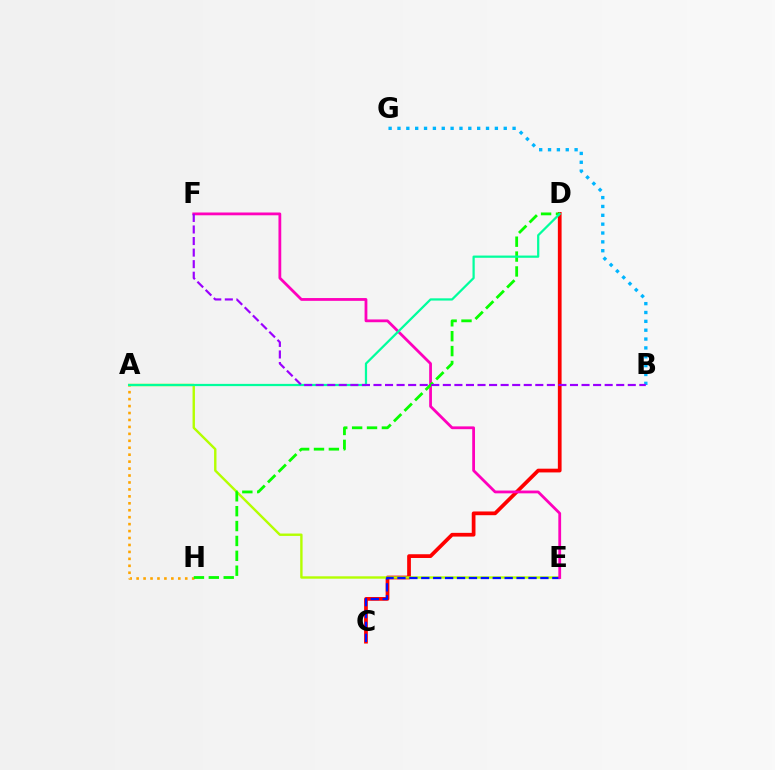{('C', 'D'): [{'color': '#ff0000', 'line_style': 'solid', 'thickness': 2.69}], ('A', 'E'): [{'color': '#b3ff00', 'line_style': 'solid', 'thickness': 1.73}], ('A', 'H'): [{'color': '#ffa500', 'line_style': 'dotted', 'thickness': 1.89}], ('C', 'E'): [{'color': '#0010ff', 'line_style': 'dashed', 'thickness': 1.62}], ('E', 'F'): [{'color': '#ff00bd', 'line_style': 'solid', 'thickness': 2.01}], ('D', 'H'): [{'color': '#08ff00', 'line_style': 'dashed', 'thickness': 2.02}], ('B', 'G'): [{'color': '#00b5ff', 'line_style': 'dotted', 'thickness': 2.41}], ('A', 'D'): [{'color': '#00ff9d', 'line_style': 'solid', 'thickness': 1.61}], ('B', 'F'): [{'color': '#9b00ff', 'line_style': 'dashed', 'thickness': 1.57}]}